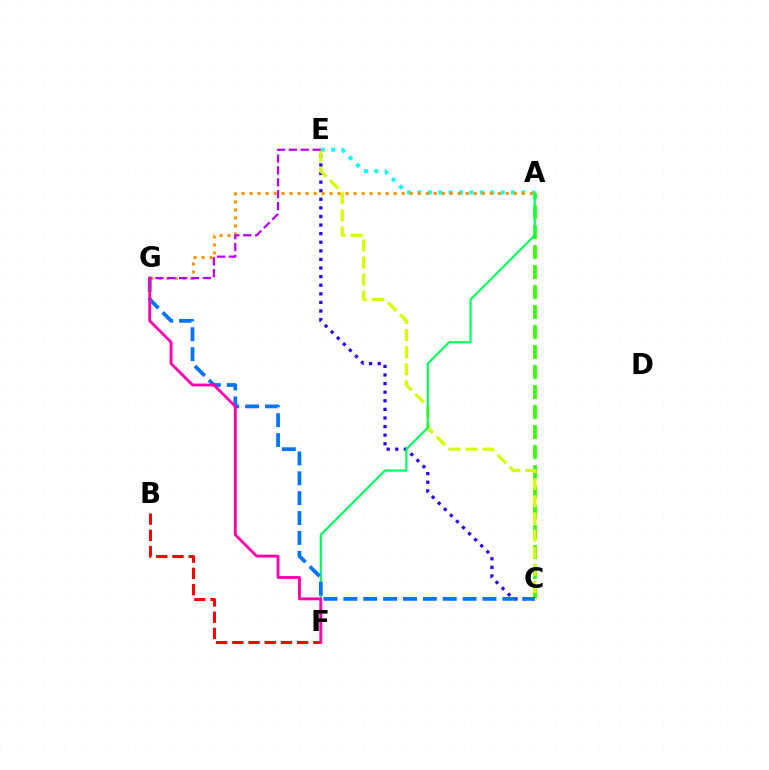{('A', 'C'): [{'color': '#3dff00', 'line_style': 'dashed', 'thickness': 2.72}], ('B', 'F'): [{'color': '#ff0000', 'line_style': 'dashed', 'thickness': 2.2}], ('C', 'E'): [{'color': '#2500ff', 'line_style': 'dotted', 'thickness': 2.33}, {'color': '#d1ff00', 'line_style': 'dashed', 'thickness': 2.33}], ('A', 'E'): [{'color': '#00fff6', 'line_style': 'dotted', 'thickness': 2.82}], ('A', 'G'): [{'color': '#ff9400', 'line_style': 'dotted', 'thickness': 2.17}], ('A', 'F'): [{'color': '#00ff5c', 'line_style': 'solid', 'thickness': 1.56}], ('E', 'G'): [{'color': '#b900ff', 'line_style': 'dashed', 'thickness': 1.61}], ('C', 'G'): [{'color': '#0074ff', 'line_style': 'dashed', 'thickness': 2.7}], ('F', 'G'): [{'color': '#ff00ac', 'line_style': 'solid', 'thickness': 2.06}]}